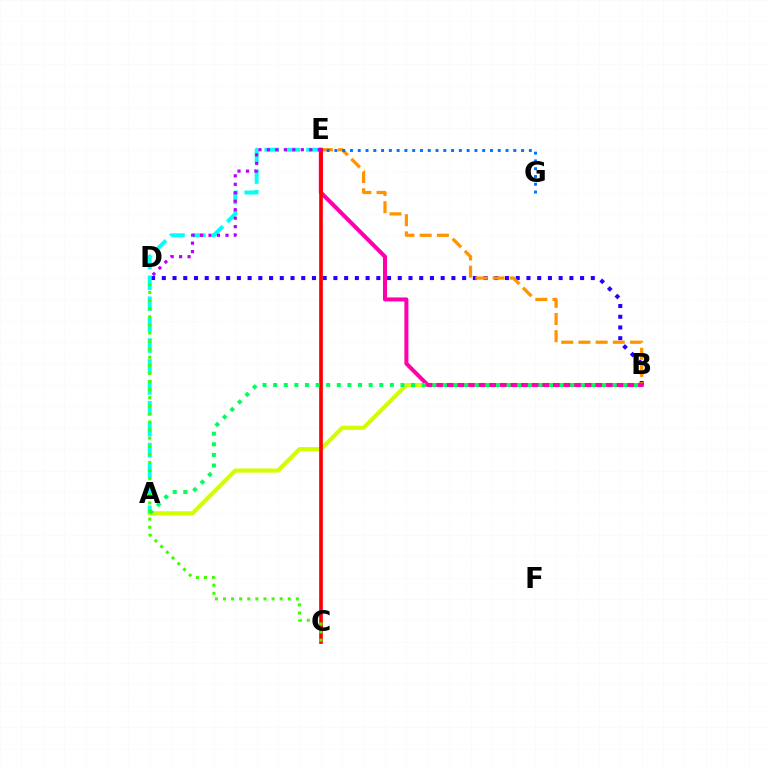{('A', 'B'): [{'color': '#d1ff00', 'line_style': 'solid', 'thickness': 2.98}, {'color': '#00ff5c', 'line_style': 'dotted', 'thickness': 2.88}], ('B', 'D'): [{'color': '#2500ff', 'line_style': 'dotted', 'thickness': 2.91}], ('B', 'E'): [{'color': '#ff9400', 'line_style': 'dashed', 'thickness': 2.34}, {'color': '#ff00ac', 'line_style': 'solid', 'thickness': 2.9}], ('A', 'E'): [{'color': '#00fff6', 'line_style': 'dashed', 'thickness': 2.84}], ('C', 'E'): [{'color': '#ff0000', 'line_style': 'solid', 'thickness': 2.65}], ('D', 'E'): [{'color': '#b900ff', 'line_style': 'dotted', 'thickness': 2.3}], ('C', 'D'): [{'color': '#3dff00', 'line_style': 'dotted', 'thickness': 2.2}], ('E', 'G'): [{'color': '#0074ff', 'line_style': 'dotted', 'thickness': 2.11}]}